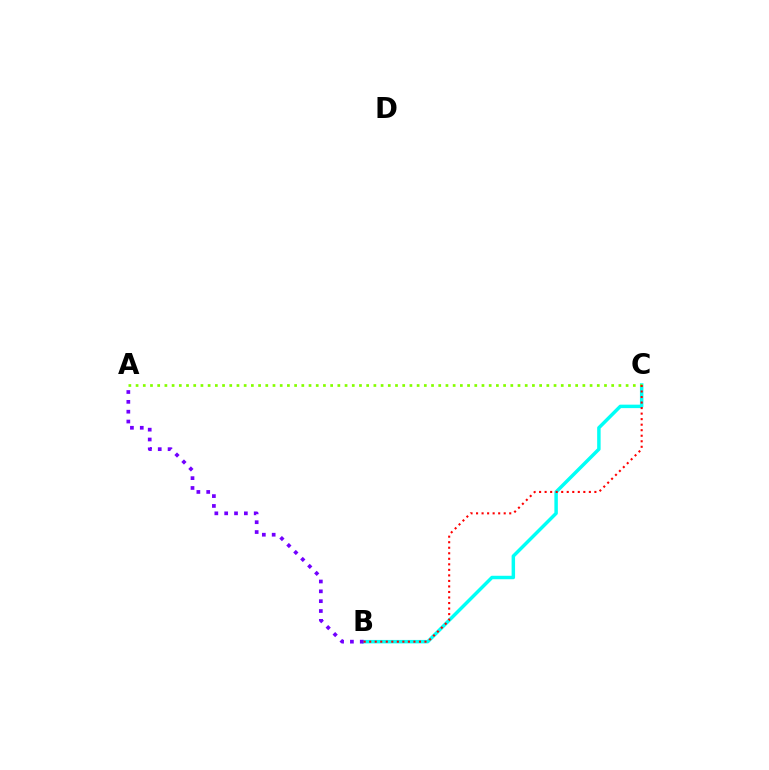{('B', 'C'): [{'color': '#00fff6', 'line_style': 'solid', 'thickness': 2.49}, {'color': '#ff0000', 'line_style': 'dotted', 'thickness': 1.5}], ('A', 'C'): [{'color': '#84ff00', 'line_style': 'dotted', 'thickness': 1.96}], ('A', 'B'): [{'color': '#7200ff', 'line_style': 'dotted', 'thickness': 2.67}]}